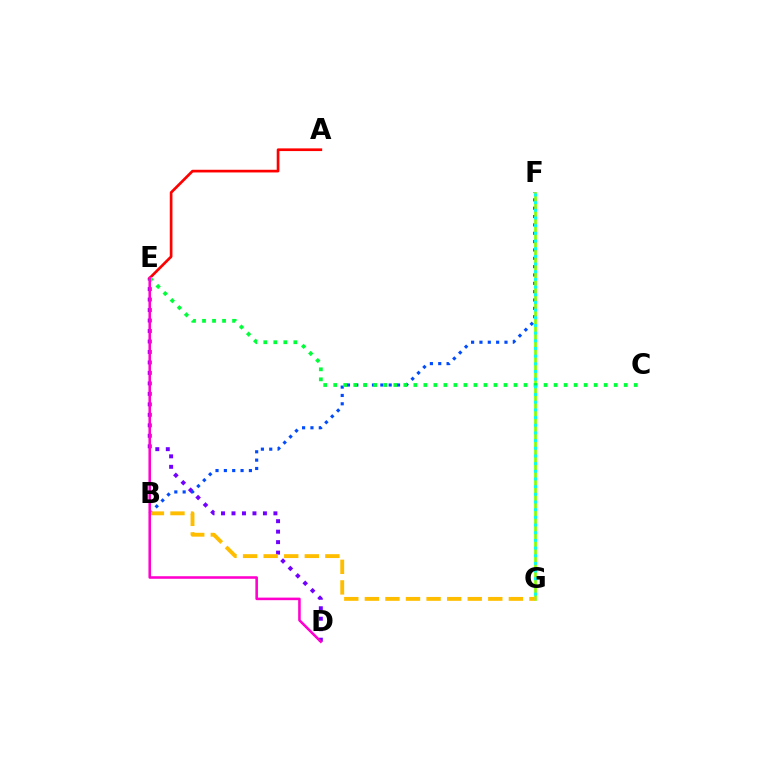{('D', 'E'): [{'color': '#7200ff', 'line_style': 'dotted', 'thickness': 2.85}, {'color': '#ff00cf', 'line_style': 'solid', 'thickness': 1.85}], ('B', 'F'): [{'color': '#004bff', 'line_style': 'dotted', 'thickness': 2.27}], ('A', 'E'): [{'color': '#ff0000', 'line_style': 'solid', 'thickness': 1.93}], ('F', 'G'): [{'color': '#84ff00', 'line_style': 'solid', 'thickness': 1.93}, {'color': '#00fff6', 'line_style': 'dotted', 'thickness': 2.09}], ('C', 'E'): [{'color': '#00ff39', 'line_style': 'dotted', 'thickness': 2.72}], ('B', 'G'): [{'color': '#ffbd00', 'line_style': 'dashed', 'thickness': 2.79}]}